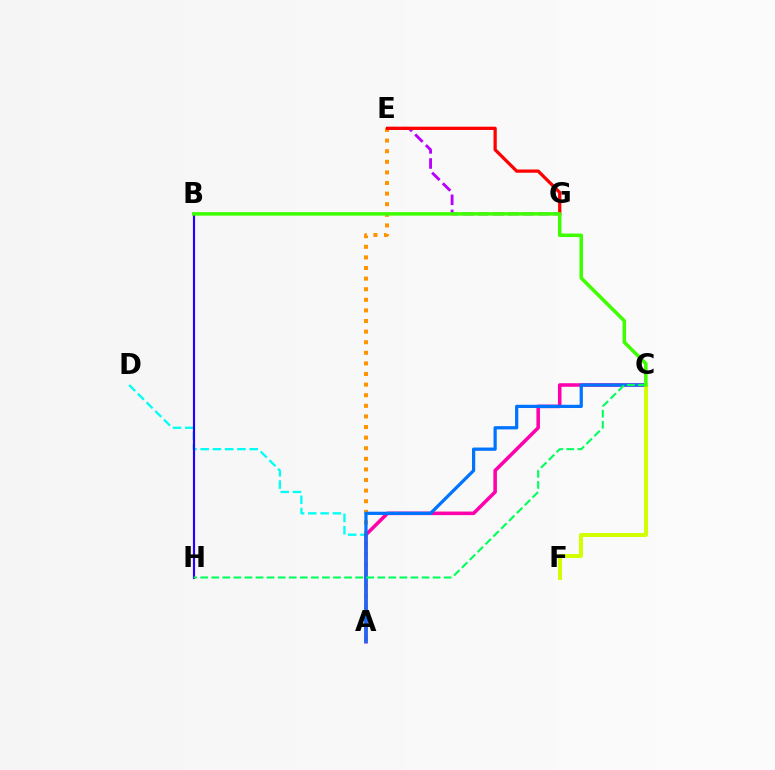{('A', 'D'): [{'color': '#00fff6', 'line_style': 'dashed', 'thickness': 1.66}], ('A', 'E'): [{'color': '#ff9400', 'line_style': 'dotted', 'thickness': 2.88}], ('E', 'G'): [{'color': '#b900ff', 'line_style': 'dashed', 'thickness': 2.05}, {'color': '#ff0000', 'line_style': 'solid', 'thickness': 2.35}], ('B', 'H'): [{'color': '#2500ff', 'line_style': 'solid', 'thickness': 1.55}], ('A', 'C'): [{'color': '#ff00ac', 'line_style': 'solid', 'thickness': 2.56}, {'color': '#0074ff', 'line_style': 'solid', 'thickness': 2.33}], ('C', 'F'): [{'color': '#d1ff00', 'line_style': 'solid', 'thickness': 2.87}], ('C', 'H'): [{'color': '#00ff5c', 'line_style': 'dashed', 'thickness': 1.5}], ('B', 'C'): [{'color': '#3dff00', 'line_style': 'solid', 'thickness': 2.54}]}